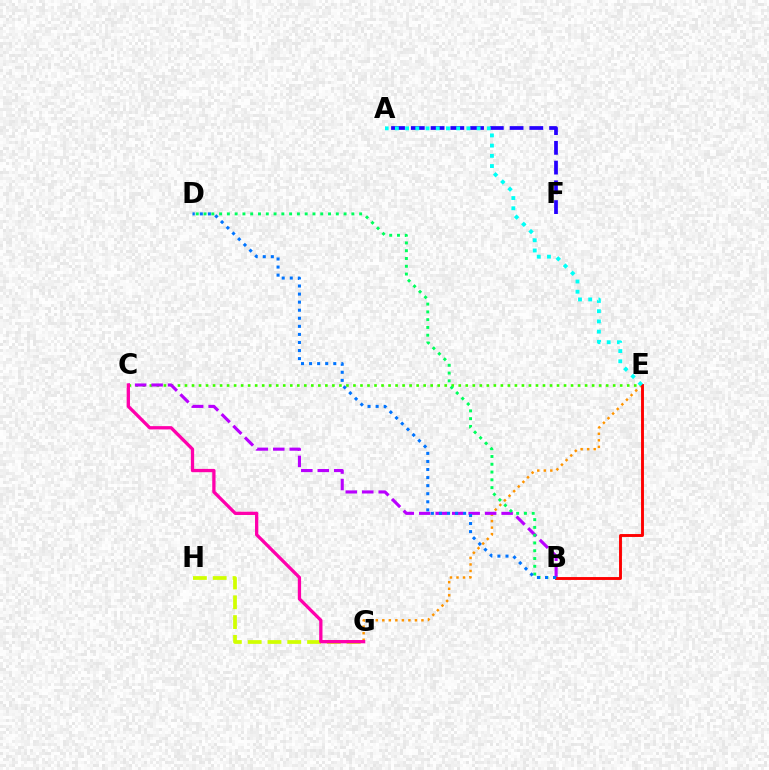{('C', 'E'): [{'color': '#3dff00', 'line_style': 'dotted', 'thickness': 1.91}], ('A', 'F'): [{'color': '#2500ff', 'line_style': 'dashed', 'thickness': 2.68}], ('G', 'H'): [{'color': '#d1ff00', 'line_style': 'dashed', 'thickness': 2.69}], ('E', 'G'): [{'color': '#ff9400', 'line_style': 'dotted', 'thickness': 1.77}], ('B', 'C'): [{'color': '#b900ff', 'line_style': 'dashed', 'thickness': 2.24}], ('B', 'E'): [{'color': '#ff0000', 'line_style': 'solid', 'thickness': 2.09}], ('B', 'D'): [{'color': '#00ff5c', 'line_style': 'dotted', 'thickness': 2.11}, {'color': '#0074ff', 'line_style': 'dotted', 'thickness': 2.19}], ('A', 'E'): [{'color': '#00fff6', 'line_style': 'dotted', 'thickness': 2.78}], ('C', 'G'): [{'color': '#ff00ac', 'line_style': 'solid', 'thickness': 2.37}]}